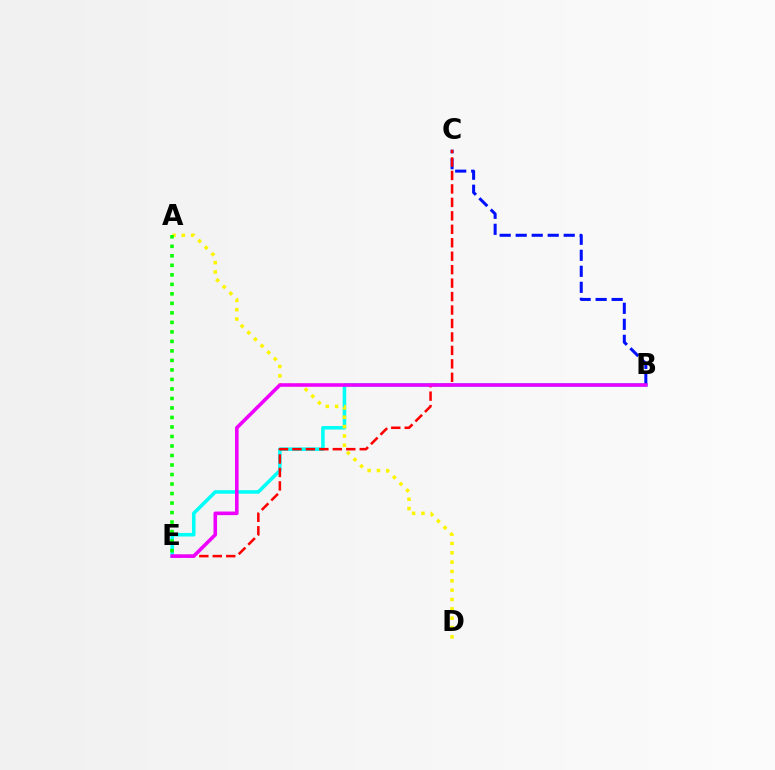{('B', 'E'): [{'color': '#00fff6', 'line_style': 'solid', 'thickness': 2.55}, {'color': '#ee00ff', 'line_style': 'solid', 'thickness': 2.58}], ('B', 'C'): [{'color': '#0010ff', 'line_style': 'dashed', 'thickness': 2.18}], ('A', 'D'): [{'color': '#fcf500', 'line_style': 'dotted', 'thickness': 2.54}], ('C', 'E'): [{'color': '#ff0000', 'line_style': 'dashed', 'thickness': 1.83}], ('A', 'E'): [{'color': '#08ff00', 'line_style': 'dotted', 'thickness': 2.58}]}